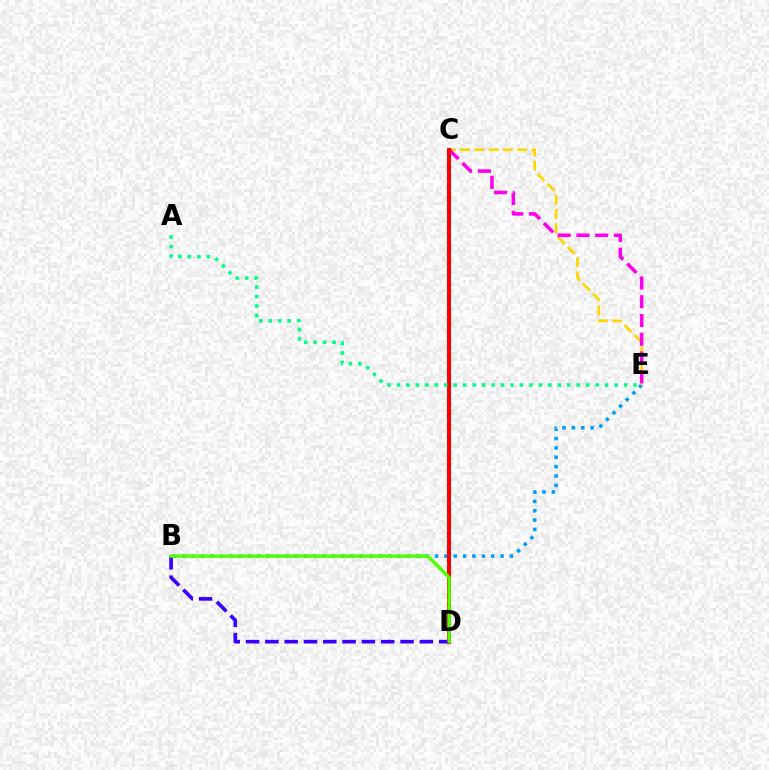{('B', 'E'): [{'color': '#009eff', 'line_style': 'dotted', 'thickness': 2.54}], ('C', 'E'): [{'color': '#ffd500', 'line_style': 'dashed', 'thickness': 1.94}, {'color': '#ff00ed', 'line_style': 'dashed', 'thickness': 2.55}], ('C', 'D'): [{'color': '#ff0000', 'line_style': 'solid', 'thickness': 2.9}], ('B', 'D'): [{'color': '#3700ff', 'line_style': 'dashed', 'thickness': 2.62}, {'color': '#4fff00', 'line_style': 'solid', 'thickness': 2.43}], ('A', 'E'): [{'color': '#00ff86', 'line_style': 'dotted', 'thickness': 2.57}]}